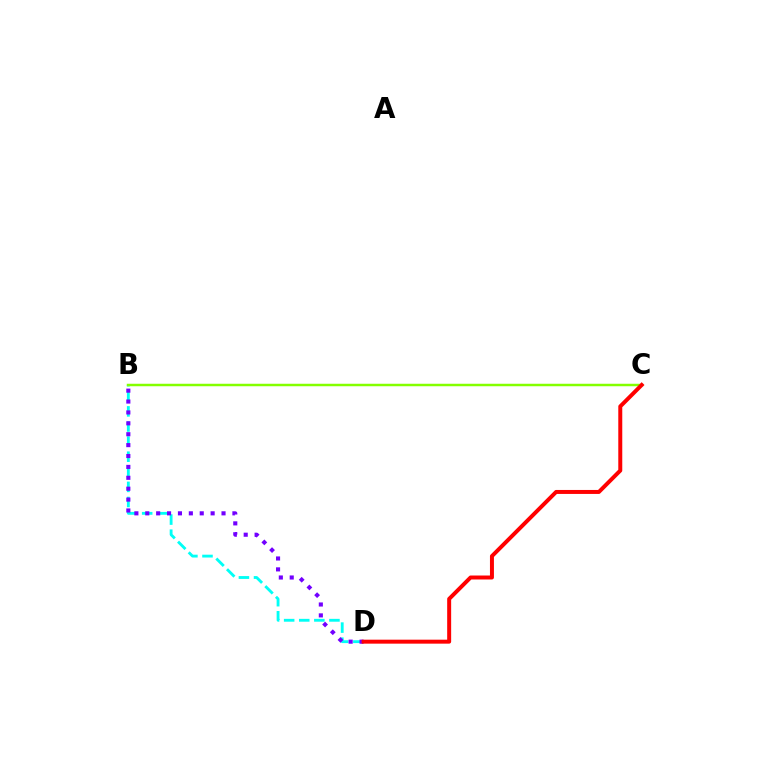{('B', 'D'): [{'color': '#00fff6', 'line_style': 'dashed', 'thickness': 2.05}, {'color': '#7200ff', 'line_style': 'dotted', 'thickness': 2.96}], ('B', 'C'): [{'color': '#84ff00', 'line_style': 'solid', 'thickness': 1.79}], ('C', 'D'): [{'color': '#ff0000', 'line_style': 'solid', 'thickness': 2.86}]}